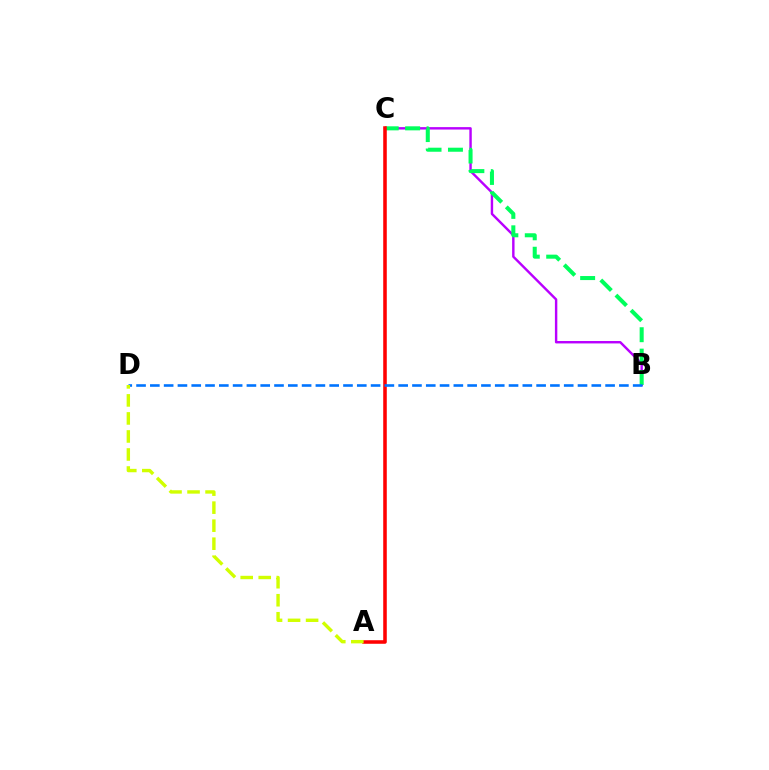{('B', 'C'): [{'color': '#b900ff', 'line_style': 'solid', 'thickness': 1.74}, {'color': '#00ff5c', 'line_style': 'dashed', 'thickness': 2.91}], ('A', 'C'): [{'color': '#ff0000', 'line_style': 'solid', 'thickness': 2.56}], ('B', 'D'): [{'color': '#0074ff', 'line_style': 'dashed', 'thickness': 1.87}], ('A', 'D'): [{'color': '#d1ff00', 'line_style': 'dashed', 'thickness': 2.45}]}